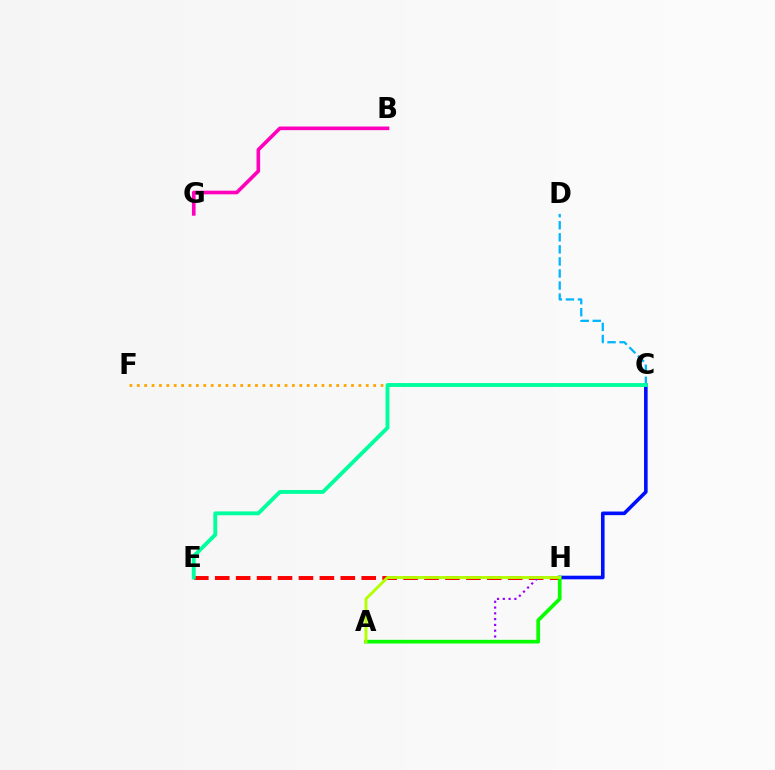{('E', 'H'): [{'color': '#ff0000', 'line_style': 'dashed', 'thickness': 2.84}], ('B', 'G'): [{'color': '#ff00bd', 'line_style': 'solid', 'thickness': 2.61}], ('C', 'D'): [{'color': '#00b5ff', 'line_style': 'dashed', 'thickness': 1.64}], ('A', 'H'): [{'color': '#9b00ff', 'line_style': 'dotted', 'thickness': 1.57}, {'color': '#08ff00', 'line_style': 'solid', 'thickness': 2.66}, {'color': '#b3ff00', 'line_style': 'solid', 'thickness': 2.08}], ('C', 'H'): [{'color': '#0010ff', 'line_style': 'solid', 'thickness': 2.59}], ('C', 'F'): [{'color': '#ffa500', 'line_style': 'dotted', 'thickness': 2.01}], ('C', 'E'): [{'color': '#00ff9d', 'line_style': 'solid', 'thickness': 2.78}]}